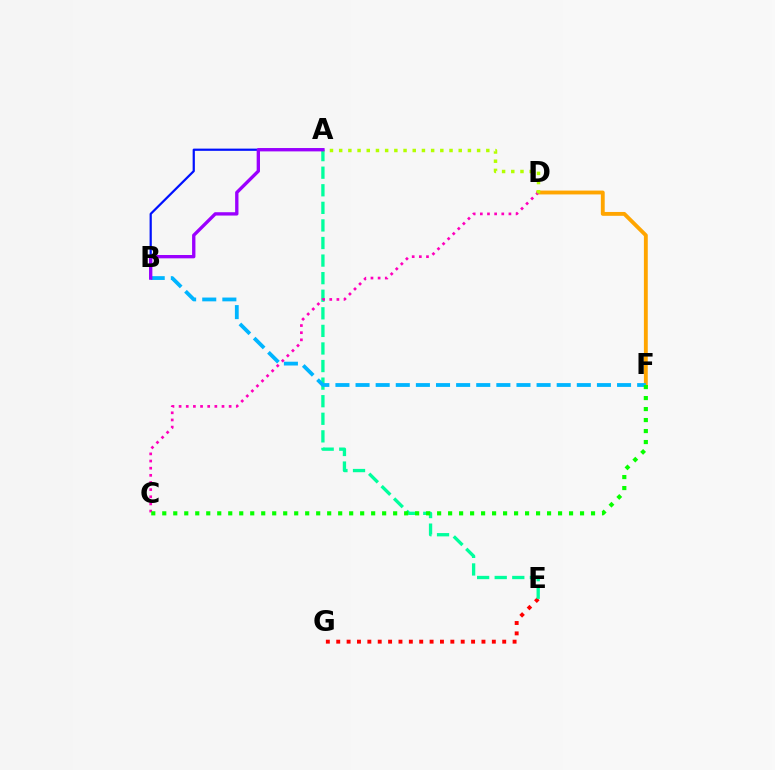{('D', 'F'): [{'color': '#ffa500', 'line_style': 'solid', 'thickness': 2.78}], ('E', 'G'): [{'color': '#ff0000', 'line_style': 'dotted', 'thickness': 2.82}], ('A', 'E'): [{'color': '#00ff9d', 'line_style': 'dashed', 'thickness': 2.39}], ('C', 'D'): [{'color': '#ff00bd', 'line_style': 'dotted', 'thickness': 1.94}], ('B', 'F'): [{'color': '#00b5ff', 'line_style': 'dashed', 'thickness': 2.73}], ('C', 'F'): [{'color': '#08ff00', 'line_style': 'dotted', 'thickness': 2.99}], ('A', 'B'): [{'color': '#0010ff', 'line_style': 'solid', 'thickness': 1.59}, {'color': '#9b00ff', 'line_style': 'solid', 'thickness': 2.4}], ('A', 'D'): [{'color': '#b3ff00', 'line_style': 'dotted', 'thickness': 2.5}]}